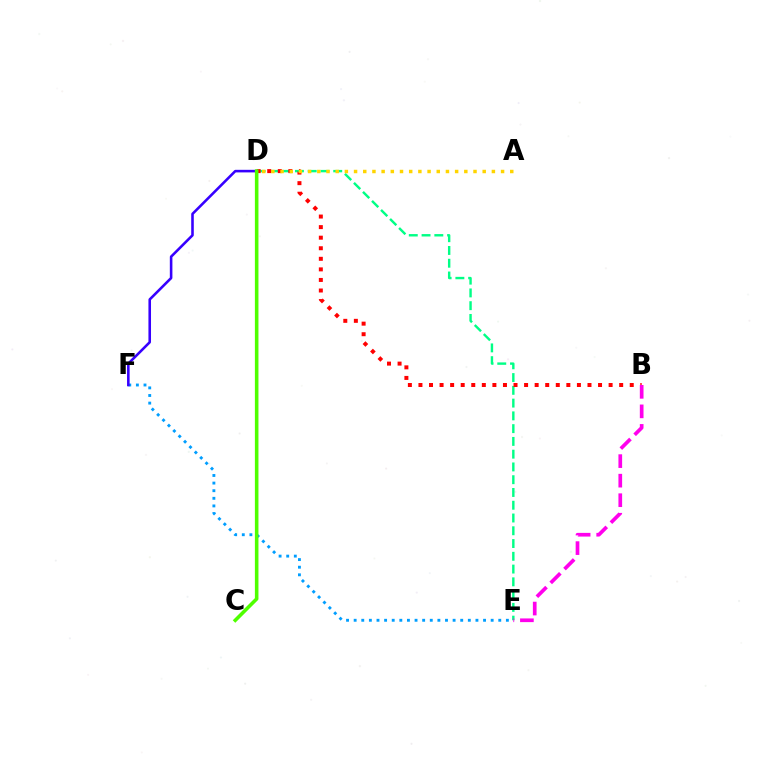{('E', 'F'): [{'color': '#009eff', 'line_style': 'dotted', 'thickness': 2.07}], ('D', 'E'): [{'color': '#00ff86', 'line_style': 'dashed', 'thickness': 1.73}], ('B', 'D'): [{'color': '#ff0000', 'line_style': 'dotted', 'thickness': 2.87}], ('A', 'D'): [{'color': '#ffd500', 'line_style': 'dotted', 'thickness': 2.5}], ('D', 'F'): [{'color': '#3700ff', 'line_style': 'solid', 'thickness': 1.86}], ('C', 'D'): [{'color': '#4fff00', 'line_style': 'solid', 'thickness': 2.57}], ('B', 'E'): [{'color': '#ff00ed', 'line_style': 'dashed', 'thickness': 2.65}]}